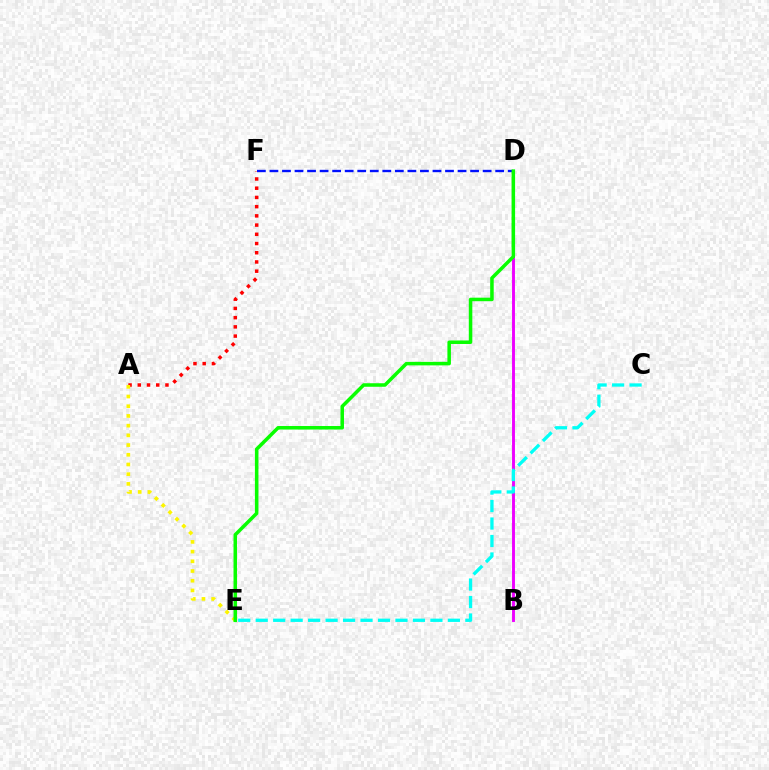{('A', 'F'): [{'color': '#ff0000', 'line_style': 'dotted', 'thickness': 2.5}], ('B', 'D'): [{'color': '#ee00ff', 'line_style': 'solid', 'thickness': 2.09}], ('A', 'E'): [{'color': '#fcf500', 'line_style': 'dotted', 'thickness': 2.64}], ('D', 'F'): [{'color': '#0010ff', 'line_style': 'dashed', 'thickness': 1.7}], ('D', 'E'): [{'color': '#08ff00', 'line_style': 'solid', 'thickness': 2.54}], ('C', 'E'): [{'color': '#00fff6', 'line_style': 'dashed', 'thickness': 2.37}]}